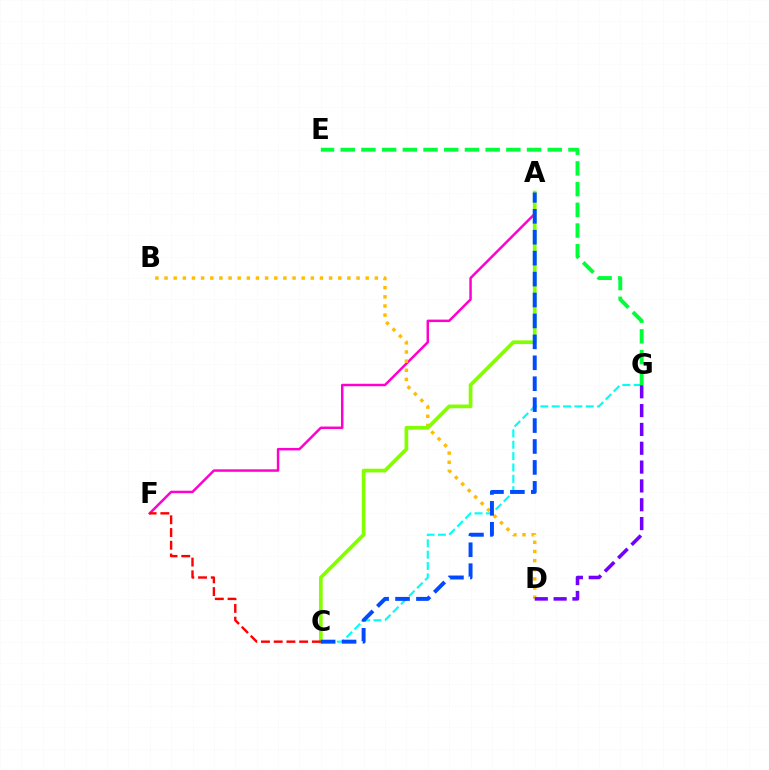{('A', 'F'): [{'color': '#ff00cf', 'line_style': 'solid', 'thickness': 1.78}], ('C', 'G'): [{'color': '#00fff6', 'line_style': 'dashed', 'thickness': 1.54}], ('E', 'G'): [{'color': '#00ff39', 'line_style': 'dashed', 'thickness': 2.81}], ('B', 'D'): [{'color': '#ffbd00', 'line_style': 'dotted', 'thickness': 2.48}], ('A', 'C'): [{'color': '#84ff00', 'line_style': 'solid', 'thickness': 2.67}, {'color': '#004bff', 'line_style': 'dashed', 'thickness': 2.84}], ('C', 'F'): [{'color': '#ff0000', 'line_style': 'dashed', 'thickness': 1.73}], ('D', 'G'): [{'color': '#7200ff', 'line_style': 'dashed', 'thickness': 2.56}]}